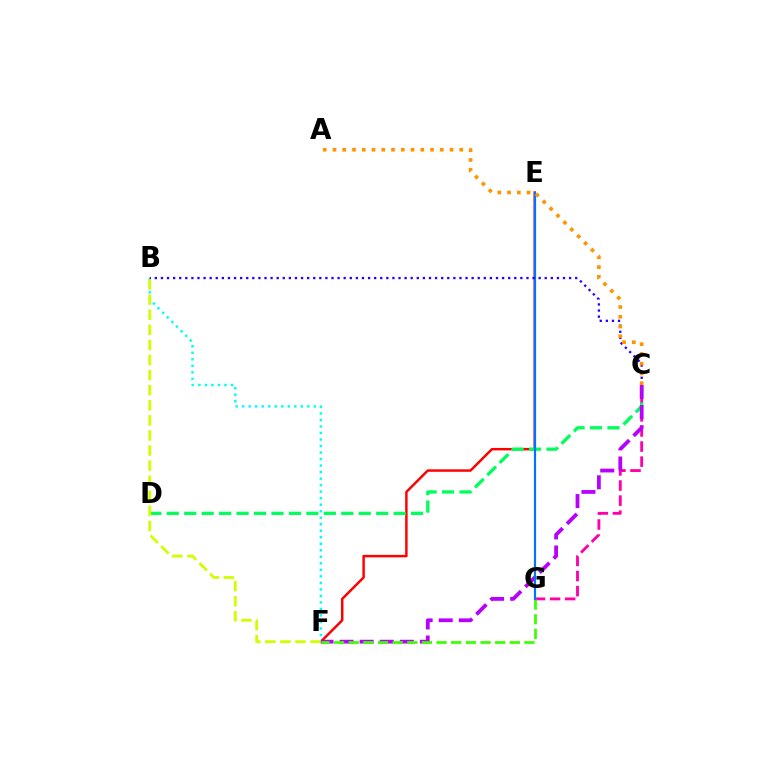{('C', 'G'): [{'color': '#ff00ac', 'line_style': 'dashed', 'thickness': 2.05}], ('E', 'F'): [{'color': '#ff0000', 'line_style': 'solid', 'thickness': 1.77}], ('C', 'D'): [{'color': '#00ff5c', 'line_style': 'dashed', 'thickness': 2.37}], ('B', 'F'): [{'color': '#00fff6', 'line_style': 'dotted', 'thickness': 1.77}, {'color': '#d1ff00', 'line_style': 'dashed', 'thickness': 2.05}], ('C', 'F'): [{'color': '#b900ff', 'line_style': 'dashed', 'thickness': 2.73}], ('F', 'G'): [{'color': '#3dff00', 'line_style': 'dashed', 'thickness': 1.99}], ('E', 'G'): [{'color': '#0074ff', 'line_style': 'solid', 'thickness': 1.58}], ('B', 'C'): [{'color': '#2500ff', 'line_style': 'dotted', 'thickness': 1.66}], ('A', 'C'): [{'color': '#ff9400', 'line_style': 'dotted', 'thickness': 2.65}]}